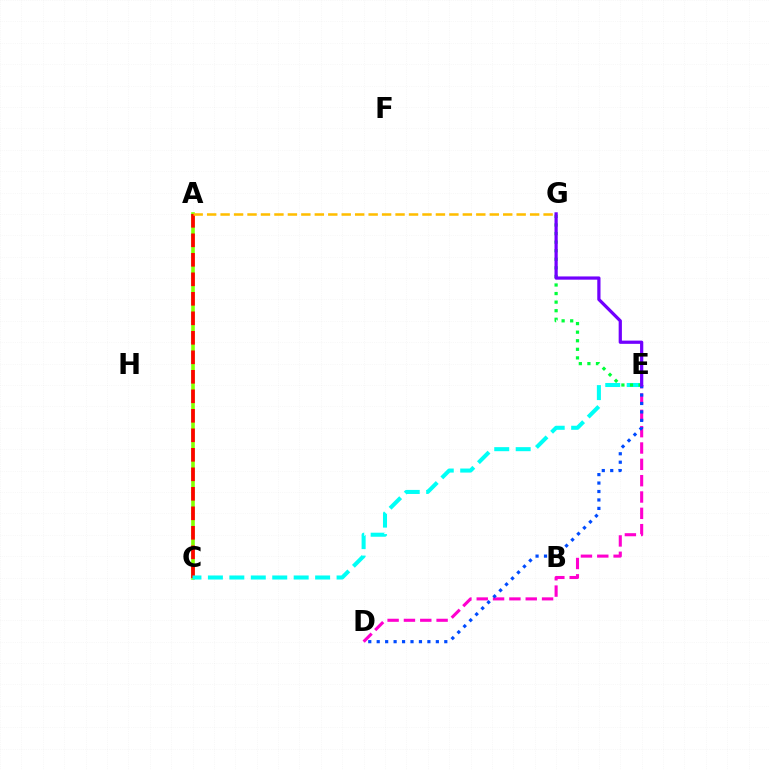{('D', 'E'): [{'color': '#ff00cf', 'line_style': 'dashed', 'thickness': 2.22}, {'color': '#004bff', 'line_style': 'dotted', 'thickness': 2.3}], ('A', 'C'): [{'color': '#84ff00', 'line_style': 'solid', 'thickness': 2.6}, {'color': '#ff0000', 'line_style': 'dashed', 'thickness': 2.65}], ('A', 'G'): [{'color': '#ffbd00', 'line_style': 'dashed', 'thickness': 1.83}], ('C', 'E'): [{'color': '#00fff6', 'line_style': 'dashed', 'thickness': 2.91}], ('E', 'G'): [{'color': '#00ff39', 'line_style': 'dotted', 'thickness': 2.33}, {'color': '#7200ff', 'line_style': 'solid', 'thickness': 2.33}]}